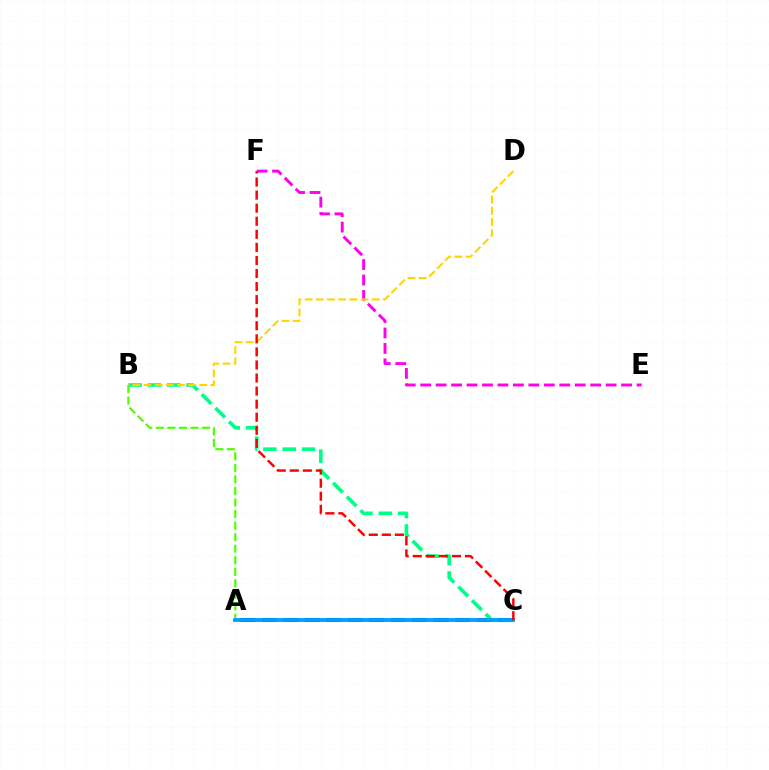{('A', 'C'): [{'color': '#3700ff', 'line_style': 'dashed', 'thickness': 2.92}, {'color': '#009eff', 'line_style': 'solid', 'thickness': 2.72}], ('E', 'F'): [{'color': '#ff00ed', 'line_style': 'dashed', 'thickness': 2.1}], ('A', 'B'): [{'color': '#4fff00', 'line_style': 'dashed', 'thickness': 1.57}], ('B', 'C'): [{'color': '#00ff86', 'line_style': 'dashed', 'thickness': 2.62}], ('B', 'D'): [{'color': '#ffd500', 'line_style': 'dashed', 'thickness': 1.52}], ('C', 'F'): [{'color': '#ff0000', 'line_style': 'dashed', 'thickness': 1.77}]}